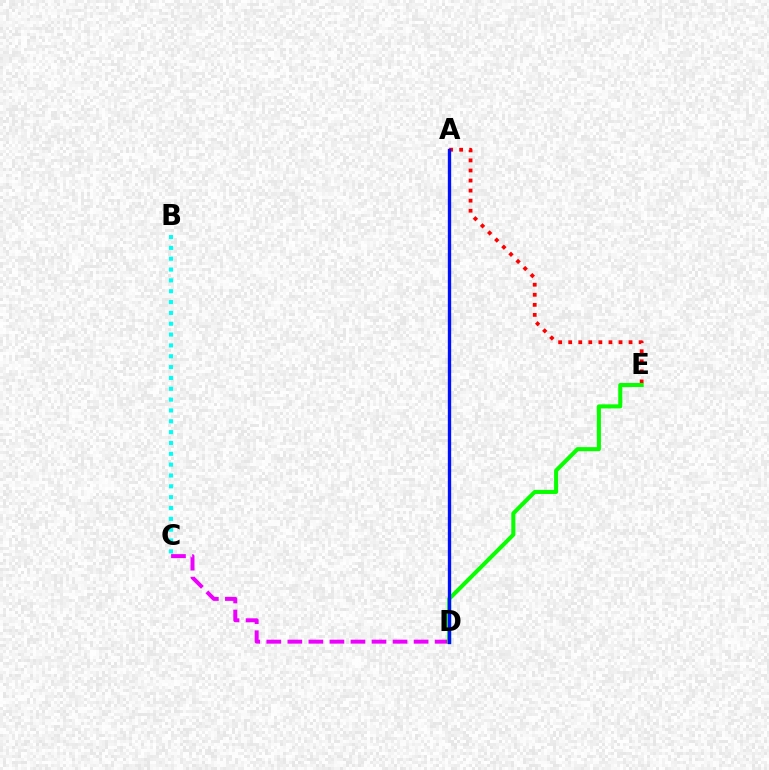{('C', 'D'): [{'color': '#ee00ff', 'line_style': 'dashed', 'thickness': 2.86}], ('A', 'E'): [{'color': '#ff0000', 'line_style': 'dotted', 'thickness': 2.73}], ('A', 'D'): [{'color': '#fcf500', 'line_style': 'solid', 'thickness': 2.02}, {'color': '#0010ff', 'line_style': 'solid', 'thickness': 2.4}], ('D', 'E'): [{'color': '#08ff00', 'line_style': 'solid', 'thickness': 2.92}], ('B', 'C'): [{'color': '#00fff6', 'line_style': 'dotted', 'thickness': 2.94}]}